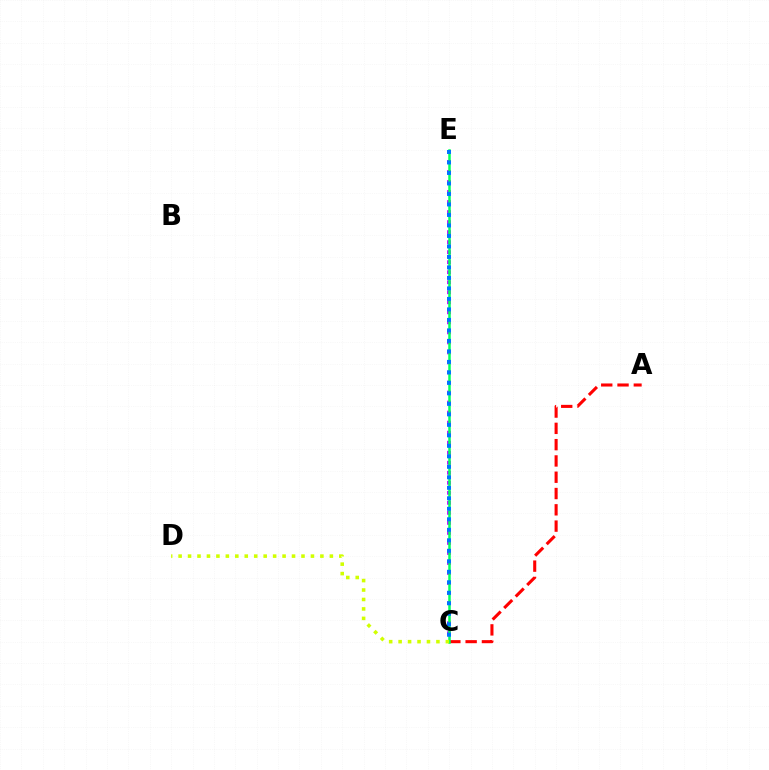{('C', 'E'): [{'color': '#b900ff', 'line_style': 'dotted', 'thickness': 2.72}, {'color': '#00ff5c', 'line_style': 'solid', 'thickness': 1.8}, {'color': '#0074ff', 'line_style': 'dotted', 'thickness': 2.85}], ('A', 'C'): [{'color': '#ff0000', 'line_style': 'dashed', 'thickness': 2.21}], ('C', 'D'): [{'color': '#d1ff00', 'line_style': 'dotted', 'thickness': 2.57}]}